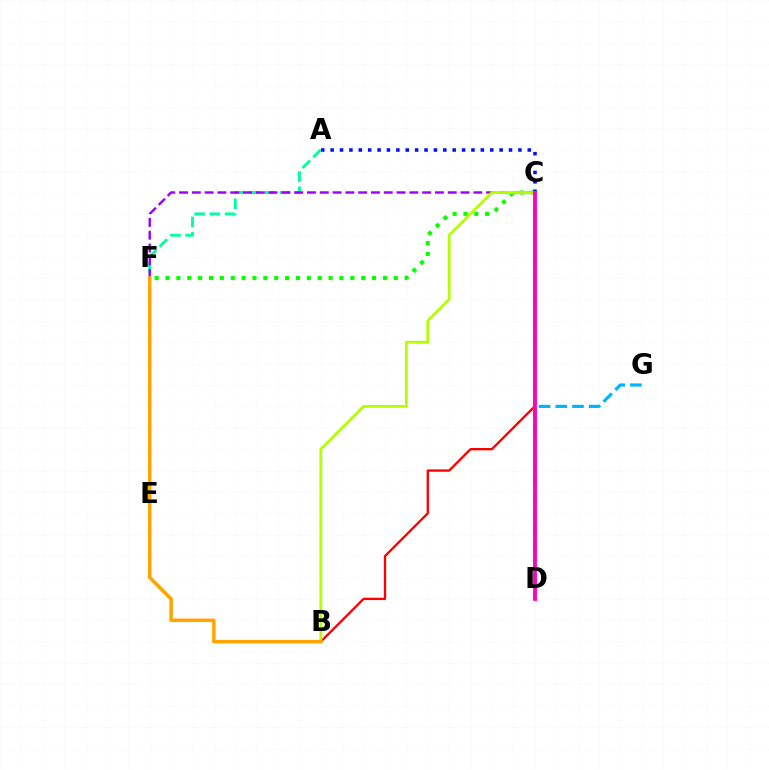{('A', 'F'): [{'color': '#00ff9d', 'line_style': 'dashed', 'thickness': 2.07}], ('C', 'F'): [{'color': '#08ff00', 'line_style': 'dotted', 'thickness': 2.95}, {'color': '#9b00ff', 'line_style': 'dashed', 'thickness': 1.74}], ('B', 'C'): [{'color': '#ff0000', 'line_style': 'solid', 'thickness': 1.69}, {'color': '#b3ff00', 'line_style': 'solid', 'thickness': 2.01}], ('A', 'C'): [{'color': '#0010ff', 'line_style': 'dotted', 'thickness': 2.55}], ('D', 'G'): [{'color': '#00b5ff', 'line_style': 'dashed', 'thickness': 2.27}], ('B', 'F'): [{'color': '#ffa500', 'line_style': 'solid', 'thickness': 2.52}], ('C', 'D'): [{'color': '#ff00bd', 'line_style': 'solid', 'thickness': 2.74}]}